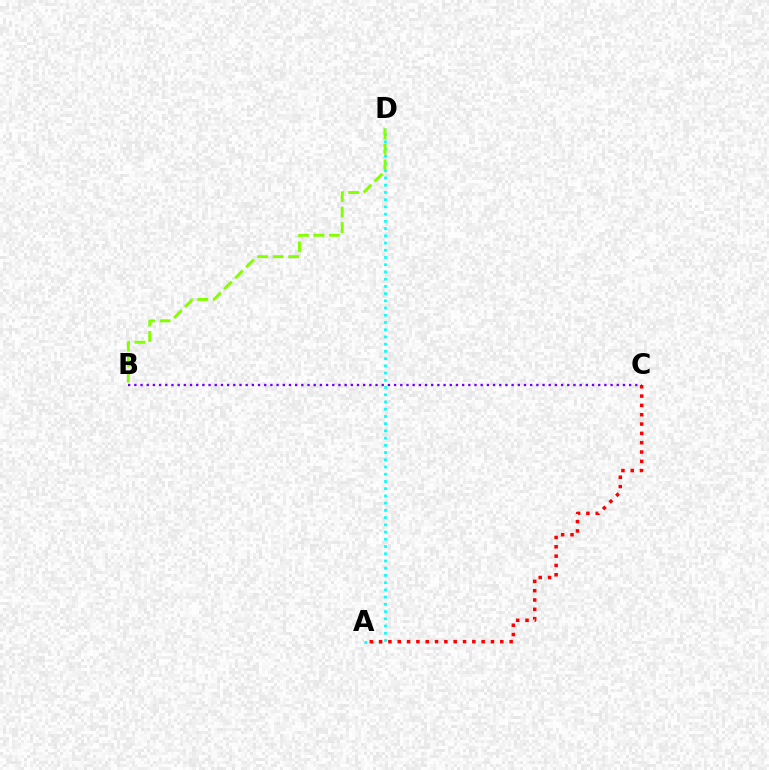{('A', 'D'): [{'color': '#00fff6', 'line_style': 'dotted', 'thickness': 1.96}], ('A', 'C'): [{'color': '#ff0000', 'line_style': 'dotted', 'thickness': 2.53}], ('B', 'D'): [{'color': '#84ff00', 'line_style': 'dashed', 'thickness': 2.11}], ('B', 'C'): [{'color': '#7200ff', 'line_style': 'dotted', 'thickness': 1.68}]}